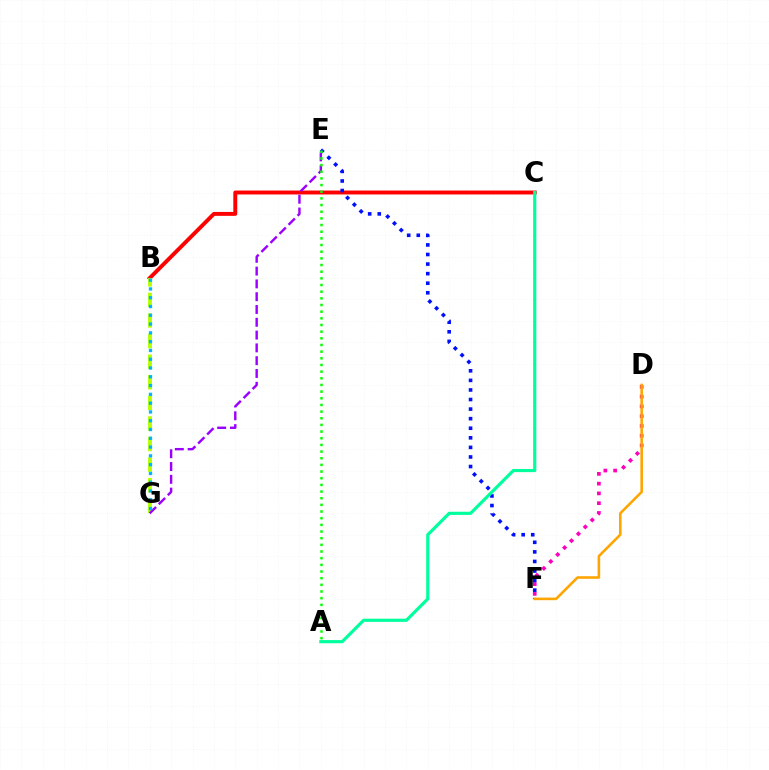{('D', 'F'): [{'color': '#ff00bd', 'line_style': 'dotted', 'thickness': 2.66}, {'color': '#ffa500', 'line_style': 'solid', 'thickness': 1.86}], ('B', 'C'): [{'color': '#ff0000', 'line_style': 'solid', 'thickness': 2.83}], ('B', 'G'): [{'color': '#b3ff00', 'line_style': 'dashed', 'thickness': 2.8}, {'color': '#00b5ff', 'line_style': 'dotted', 'thickness': 2.39}], ('E', 'G'): [{'color': '#9b00ff', 'line_style': 'dashed', 'thickness': 1.74}], ('E', 'F'): [{'color': '#0010ff', 'line_style': 'dotted', 'thickness': 2.6}], ('A', 'E'): [{'color': '#08ff00', 'line_style': 'dotted', 'thickness': 1.81}], ('A', 'C'): [{'color': '#00ff9d', 'line_style': 'solid', 'thickness': 2.28}]}